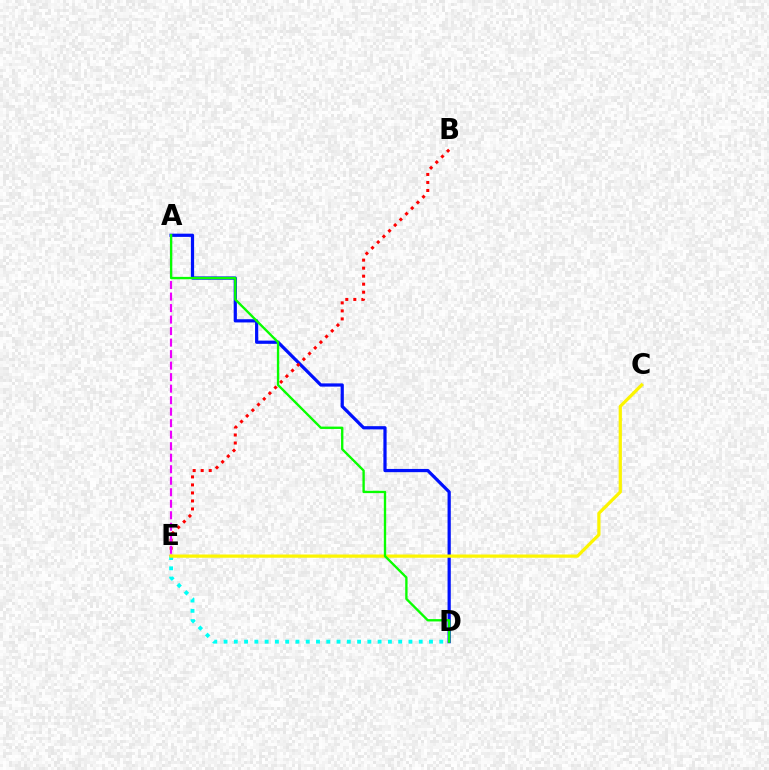{('A', 'D'): [{'color': '#0010ff', 'line_style': 'solid', 'thickness': 2.32}, {'color': '#08ff00', 'line_style': 'solid', 'thickness': 1.69}], ('D', 'E'): [{'color': '#00fff6', 'line_style': 'dotted', 'thickness': 2.79}], ('B', 'E'): [{'color': '#ff0000', 'line_style': 'dotted', 'thickness': 2.18}], ('A', 'E'): [{'color': '#ee00ff', 'line_style': 'dashed', 'thickness': 1.56}], ('C', 'E'): [{'color': '#fcf500', 'line_style': 'solid', 'thickness': 2.32}]}